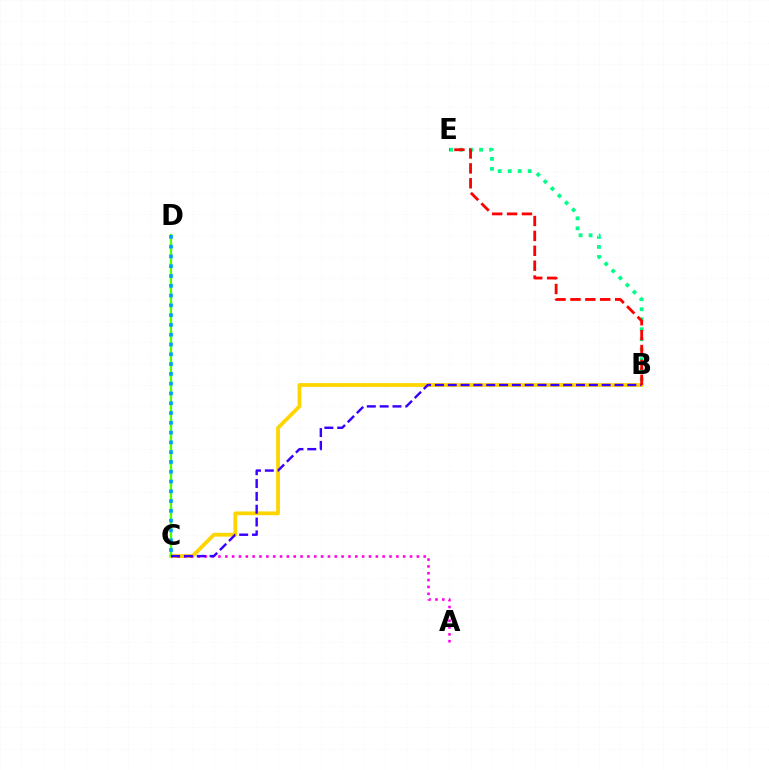{('B', 'C'): [{'color': '#ffd500', 'line_style': 'solid', 'thickness': 2.72}, {'color': '#3700ff', 'line_style': 'dashed', 'thickness': 1.74}], ('A', 'C'): [{'color': '#ff00ed', 'line_style': 'dotted', 'thickness': 1.86}], ('C', 'D'): [{'color': '#4fff00', 'line_style': 'solid', 'thickness': 1.66}, {'color': '#009eff', 'line_style': 'dotted', 'thickness': 2.66}], ('B', 'E'): [{'color': '#00ff86', 'line_style': 'dotted', 'thickness': 2.72}, {'color': '#ff0000', 'line_style': 'dashed', 'thickness': 2.02}]}